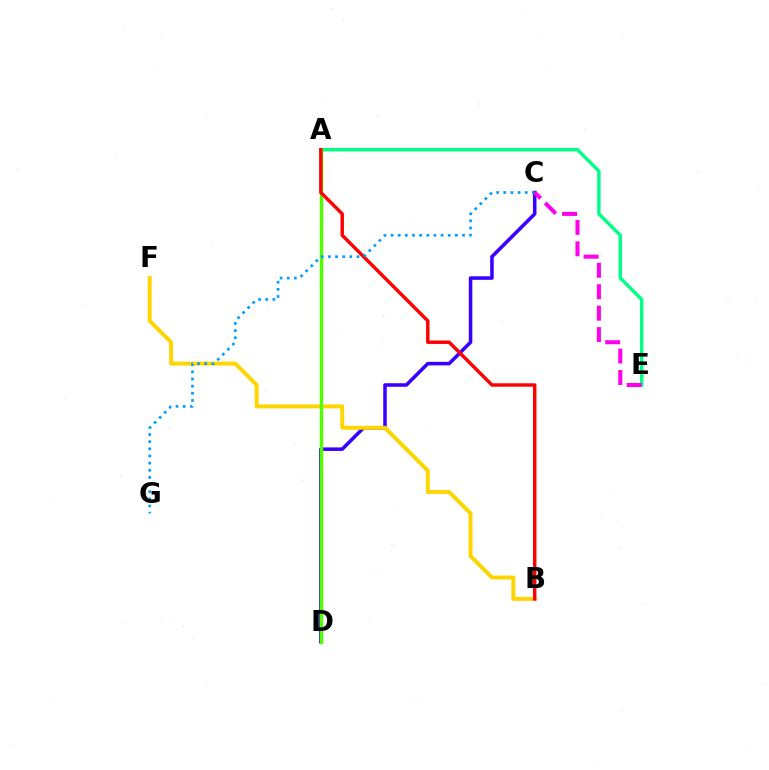{('A', 'E'): [{'color': '#00ff86', 'line_style': 'solid', 'thickness': 2.46}], ('C', 'D'): [{'color': '#3700ff', 'line_style': 'solid', 'thickness': 2.55}], ('B', 'F'): [{'color': '#ffd500', 'line_style': 'solid', 'thickness': 2.85}], ('A', 'D'): [{'color': '#4fff00', 'line_style': 'solid', 'thickness': 2.48}], ('A', 'B'): [{'color': '#ff0000', 'line_style': 'solid', 'thickness': 2.46}], ('C', 'G'): [{'color': '#009eff', 'line_style': 'dotted', 'thickness': 1.94}], ('C', 'E'): [{'color': '#ff00ed', 'line_style': 'dashed', 'thickness': 2.91}]}